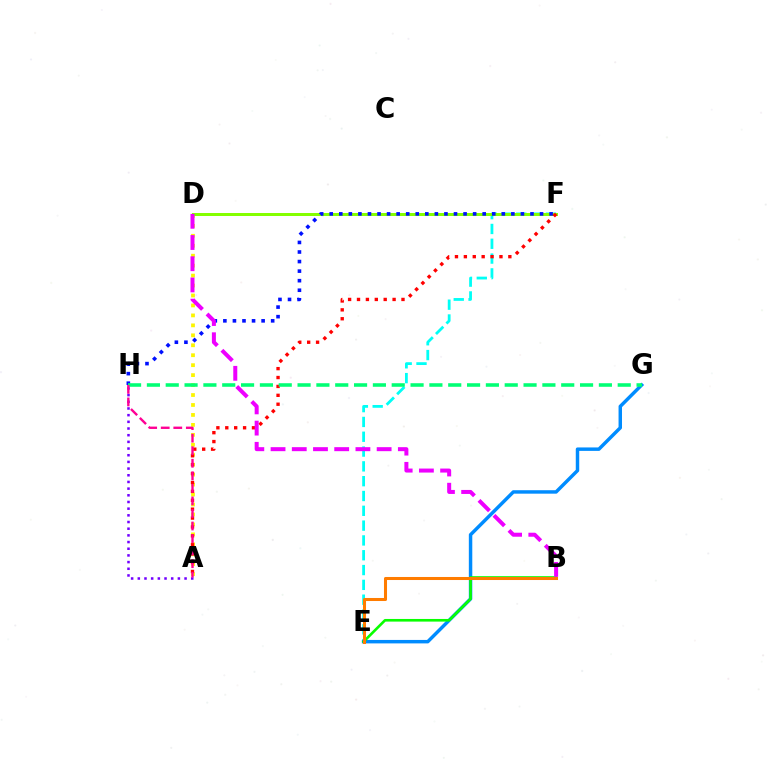{('E', 'F'): [{'color': '#00fff6', 'line_style': 'dashed', 'thickness': 2.01}], ('A', 'D'): [{'color': '#fcf500', 'line_style': 'dotted', 'thickness': 2.7}], ('E', 'G'): [{'color': '#008cff', 'line_style': 'solid', 'thickness': 2.49}], ('D', 'F'): [{'color': '#84ff00', 'line_style': 'solid', 'thickness': 2.15}], ('F', 'H'): [{'color': '#0010ff', 'line_style': 'dotted', 'thickness': 2.6}], ('B', 'E'): [{'color': '#08ff00', 'line_style': 'solid', 'thickness': 1.9}, {'color': '#ff7c00', 'line_style': 'solid', 'thickness': 2.19}], ('A', 'H'): [{'color': '#7200ff', 'line_style': 'dotted', 'thickness': 1.81}, {'color': '#ff0094', 'line_style': 'dashed', 'thickness': 1.71}], ('A', 'F'): [{'color': '#ff0000', 'line_style': 'dotted', 'thickness': 2.42}], ('G', 'H'): [{'color': '#00ff74', 'line_style': 'dashed', 'thickness': 2.56}], ('B', 'D'): [{'color': '#ee00ff', 'line_style': 'dashed', 'thickness': 2.88}]}